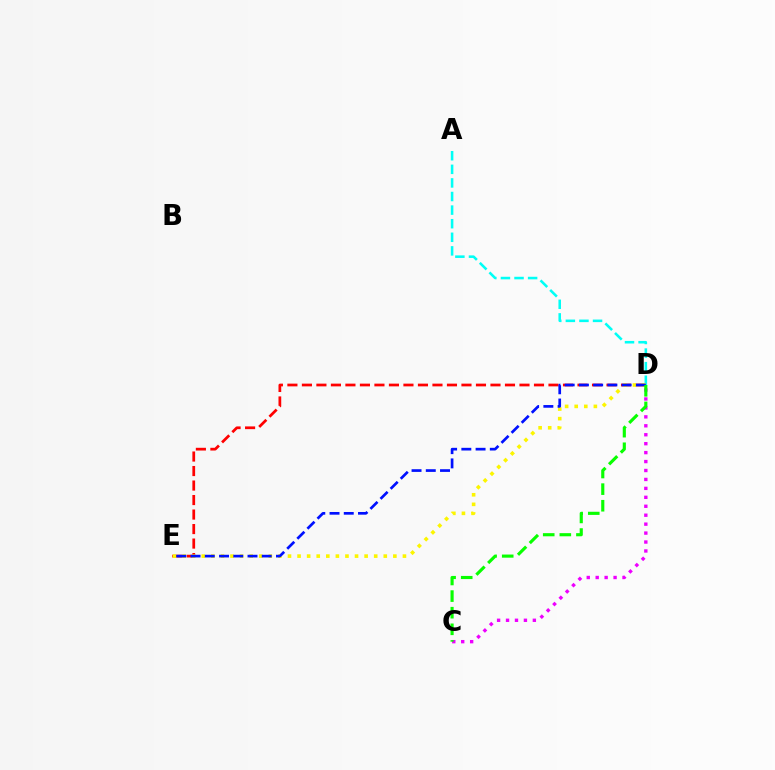{('D', 'E'): [{'color': '#ff0000', 'line_style': 'dashed', 'thickness': 1.97}, {'color': '#fcf500', 'line_style': 'dotted', 'thickness': 2.6}, {'color': '#0010ff', 'line_style': 'dashed', 'thickness': 1.93}], ('C', 'D'): [{'color': '#ee00ff', 'line_style': 'dotted', 'thickness': 2.43}, {'color': '#08ff00', 'line_style': 'dashed', 'thickness': 2.26}], ('A', 'D'): [{'color': '#00fff6', 'line_style': 'dashed', 'thickness': 1.85}]}